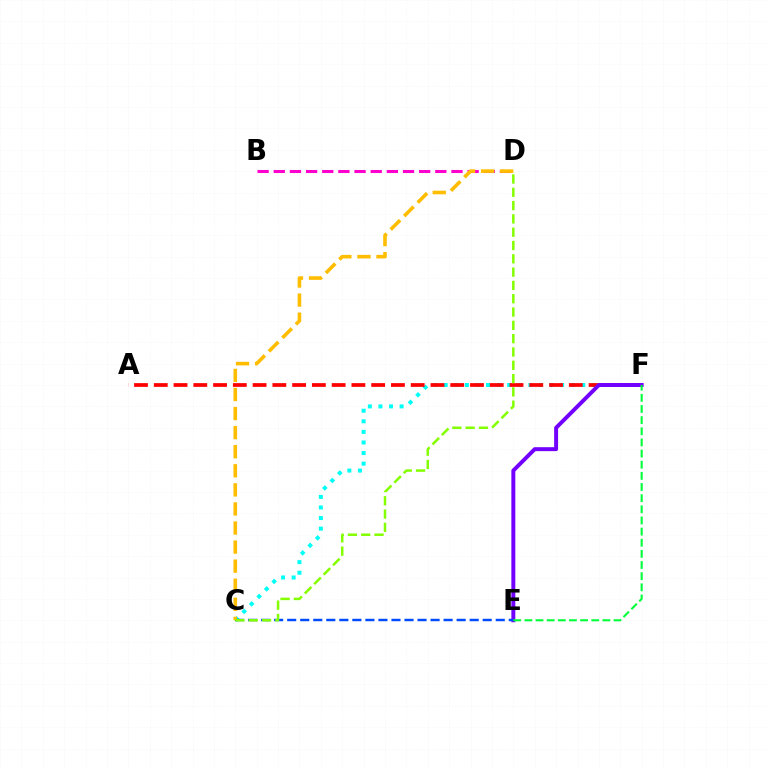{('C', 'F'): [{'color': '#00fff6', 'line_style': 'dotted', 'thickness': 2.88}], ('B', 'D'): [{'color': '#ff00cf', 'line_style': 'dashed', 'thickness': 2.19}], ('A', 'F'): [{'color': '#ff0000', 'line_style': 'dashed', 'thickness': 2.68}], ('E', 'F'): [{'color': '#7200ff', 'line_style': 'solid', 'thickness': 2.84}, {'color': '#00ff39', 'line_style': 'dashed', 'thickness': 1.51}], ('C', 'E'): [{'color': '#004bff', 'line_style': 'dashed', 'thickness': 1.77}], ('C', 'D'): [{'color': '#ffbd00', 'line_style': 'dashed', 'thickness': 2.59}, {'color': '#84ff00', 'line_style': 'dashed', 'thickness': 1.81}]}